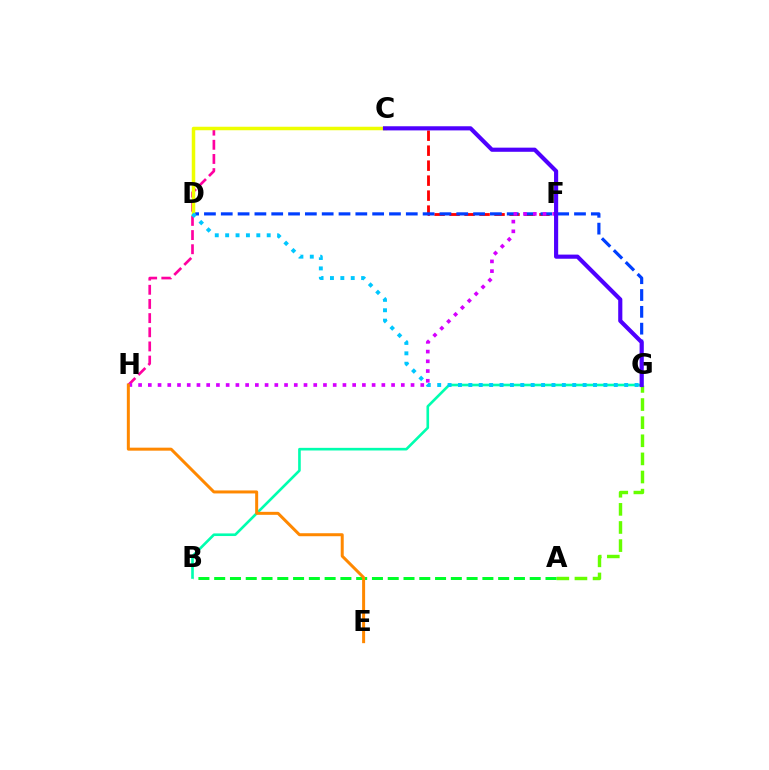{('C', 'F'): [{'color': '#ff0000', 'line_style': 'dashed', 'thickness': 2.04}], ('B', 'G'): [{'color': '#00ffaf', 'line_style': 'solid', 'thickness': 1.89}], ('C', 'H'): [{'color': '#ff00a0', 'line_style': 'dashed', 'thickness': 1.92}], ('A', 'G'): [{'color': '#66ff00', 'line_style': 'dashed', 'thickness': 2.46}], ('D', 'G'): [{'color': '#003fff', 'line_style': 'dashed', 'thickness': 2.29}, {'color': '#00c7ff', 'line_style': 'dotted', 'thickness': 2.82}], ('A', 'B'): [{'color': '#00ff27', 'line_style': 'dashed', 'thickness': 2.14}], ('C', 'D'): [{'color': '#eeff00', 'line_style': 'solid', 'thickness': 2.52}], ('F', 'H'): [{'color': '#d600ff', 'line_style': 'dotted', 'thickness': 2.64}], ('E', 'H'): [{'color': '#ff8800', 'line_style': 'solid', 'thickness': 2.16}], ('C', 'G'): [{'color': '#4f00ff', 'line_style': 'solid', 'thickness': 2.98}]}